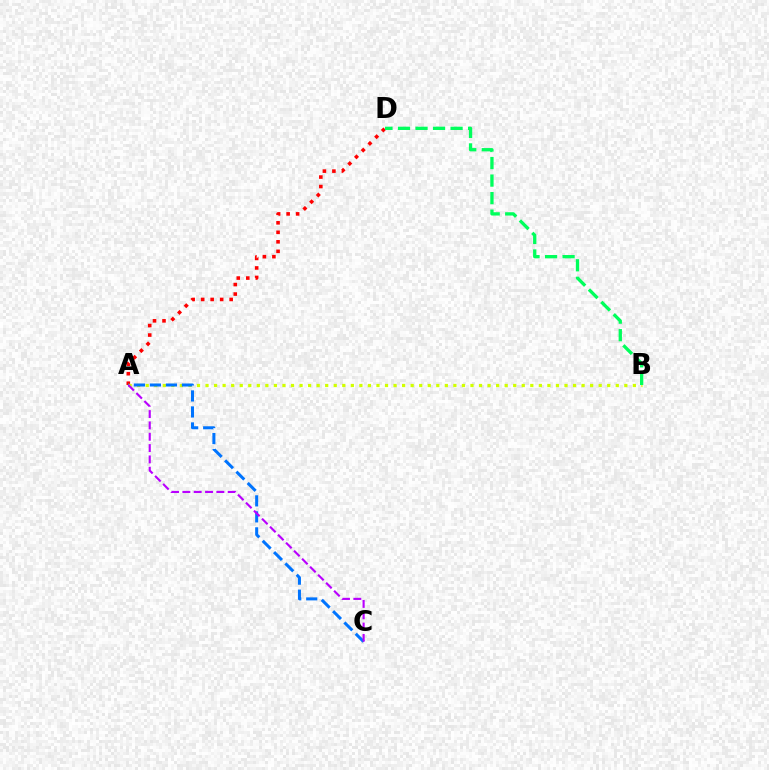{('A', 'D'): [{'color': '#ff0000', 'line_style': 'dotted', 'thickness': 2.58}], ('A', 'B'): [{'color': '#d1ff00', 'line_style': 'dotted', 'thickness': 2.32}], ('A', 'C'): [{'color': '#0074ff', 'line_style': 'dashed', 'thickness': 2.17}, {'color': '#b900ff', 'line_style': 'dashed', 'thickness': 1.54}], ('B', 'D'): [{'color': '#00ff5c', 'line_style': 'dashed', 'thickness': 2.38}]}